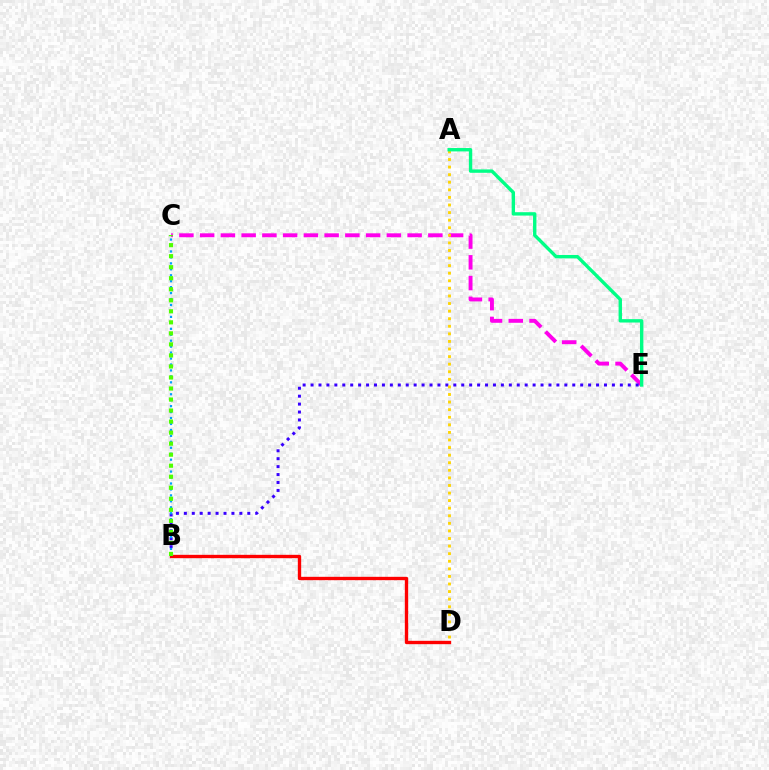{('C', 'E'): [{'color': '#ff00ed', 'line_style': 'dashed', 'thickness': 2.82}], ('B', 'D'): [{'color': '#ff0000', 'line_style': 'solid', 'thickness': 2.41}], ('B', 'E'): [{'color': '#3700ff', 'line_style': 'dotted', 'thickness': 2.15}], ('B', 'C'): [{'color': '#009eff', 'line_style': 'dotted', 'thickness': 1.62}, {'color': '#4fff00', 'line_style': 'dotted', 'thickness': 3.0}], ('A', 'D'): [{'color': '#ffd500', 'line_style': 'dotted', 'thickness': 2.06}], ('A', 'E'): [{'color': '#00ff86', 'line_style': 'solid', 'thickness': 2.44}]}